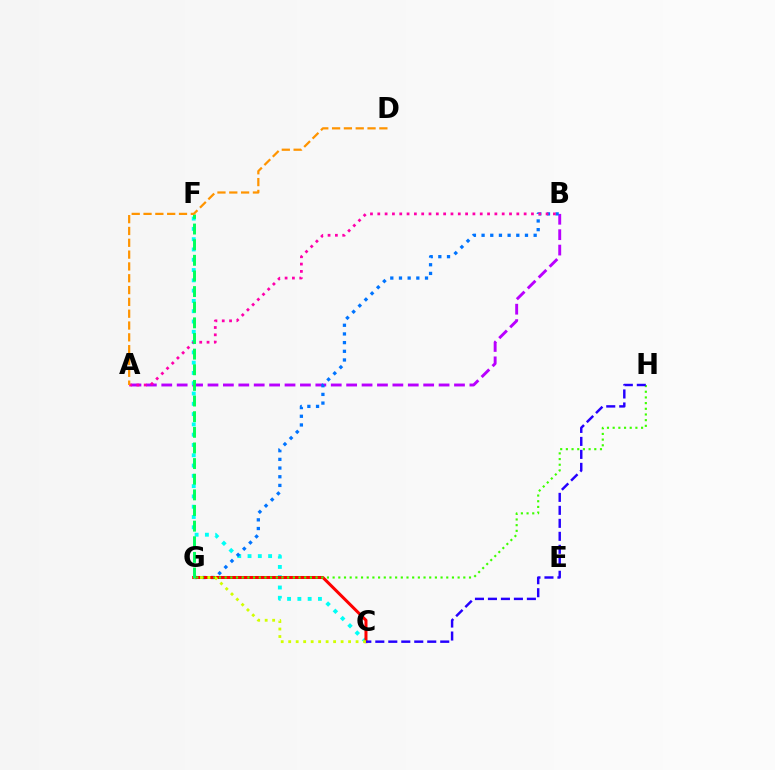{('A', 'B'): [{'color': '#b900ff', 'line_style': 'dashed', 'thickness': 2.09}, {'color': '#ff00ac', 'line_style': 'dotted', 'thickness': 1.99}], ('C', 'F'): [{'color': '#00fff6', 'line_style': 'dotted', 'thickness': 2.8}], ('B', 'G'): [{'color': '#0074ff', 'line_style': 'dotted', 'thickness': 2.36}], ('C', 'G'): [{'color': '#ff0000', 'line_style': 'solid', 'thickness': 2.17}, {'color': '#d1ff00', 'line_style': 'dotted', 'thickness': 2.03}], ('G', 'H'): [{'color': '#3dff00', 'line_style': 'dotted', 'thickness': 1.54}], ('F', 'G'): [{'color': '#00ff5c', 'line_style': 'dashed', 'thickness': 2.12}], ('C', 'H'): [{'color': '#2500ff', 'line_style': 'dashed', 'thickness': 1.76}], ('A', 'D'): [{'color': '#ff9400', 'line_style': 'dashed', 'thickness': 1.61}]}